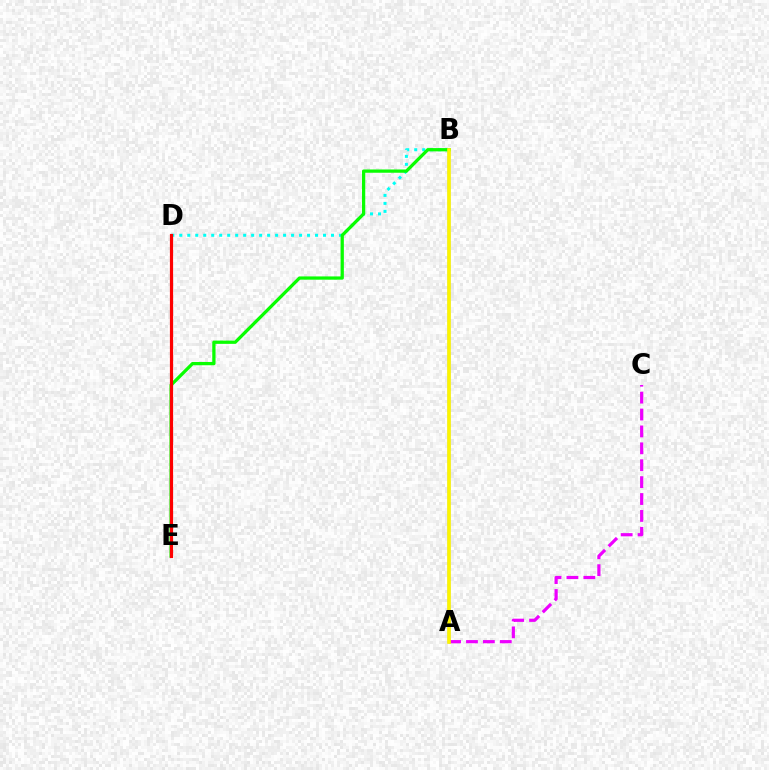{('A', 'B'): [{'color': '#0010ff', 'line_style': 'solid', 'thickness': 1.62}, {'color': '#fcf500', 'line_style': 'solid', 'thickness': 2.62}], ('A', 'C'): [{'color': '#ee00ff', 'line_style': 'dashed', 'thickness': 2.3}], ('B', 'D'): [{'color': '#00fff6', 'line_style': 'dotted', 'thickness': 2.17}], ('B', 'E'): [{'color': '#08ff00', 'line_style': 'solid', 'thickness': 2.35}], ('D', 'E'): [{'color': '#ff0000', 'line_style': 'solid', 'thickness': 2.29}]}